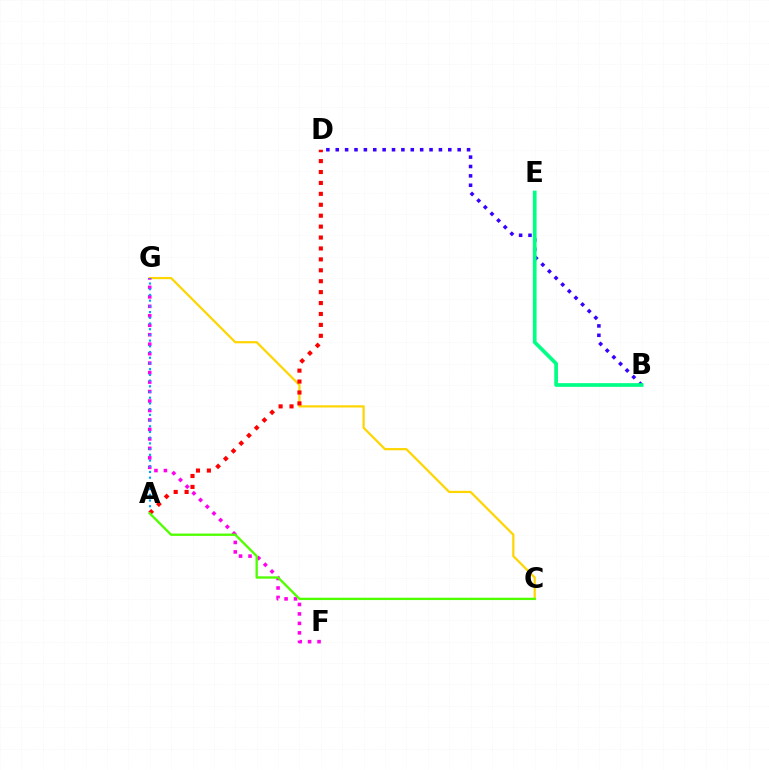{('C', 'G'): [{'color': '#ffd500', 'line_style': 'solid', 'thickness': 1.59}], ('B', 'D'): [{'color': '#3700ff', 'line_style': 'dotted', 'thickness': 2.55}], ('F', 'G'): [{'color': '#ff00ed', 'line_style': 'dotted', 'thickness': 2.57}], ('B', 'E'): [{'color': '#00ff86', 'line_style': 'solid', 'thickness': 2.67}], ('A', 'G'): [{'color': '#009eff', 'line_style': 'dotted', 'thickness': 1.55}], ('A', 'D'): [{'color': '#ff0000', 'line_style': 'dotted', 'thickness': 2.97}], ('A', 'C'): [{'color': '#4fff00', 'line_style': 'solid', 'thickness': 1.68}]}